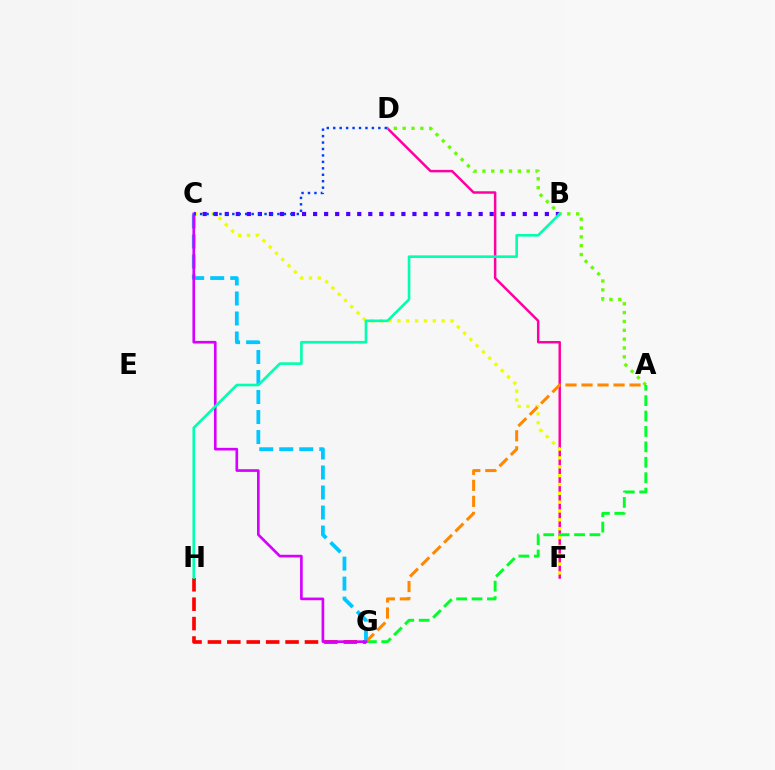{('D', 'F'): [{'color': '#ff00a0', 'line_style': 'solid', 'thickness': 1.78}], ('G', 'H'): [{'color': '#ff0000', 'line_style': 'dashed', 'thickness': 2.64}], ('C', 'F'): [{'color': '#eeff00', 'line_style': 'dotted', 'thickness': 2.4}], ('B', 'C'): [{'color': '#4f00ff', 'line_style': 'dotted', 'thickness': 3.0}], ('A', 'D'): [{'color': '#66ff00', 'line_style': 'dotted', 'thickness': 2.41}], ('A', 'G'): [{'color': '#00ff27', 'line_style': 'dashed', 'thickness': 2.09}, {'color': '#ff8800', 'line_style': 'dashed', 'thickness': 2.17}], ('C', 'G'): [{'color': '#00c7ff', 'line_style': 'dashed', 'thickness': 2.72}, {'color': '#d600ff', 'line_style': 'solid', 'thickness': 1.91}], ('B', 'H'): [{'color': '#00ffaf', 'line_style': 'solid', 'thickness': 1.88}], ('C', 'D'): [{'color': '#003fff', 'line_style': 'dotted', 'thickness': 1.75}]}